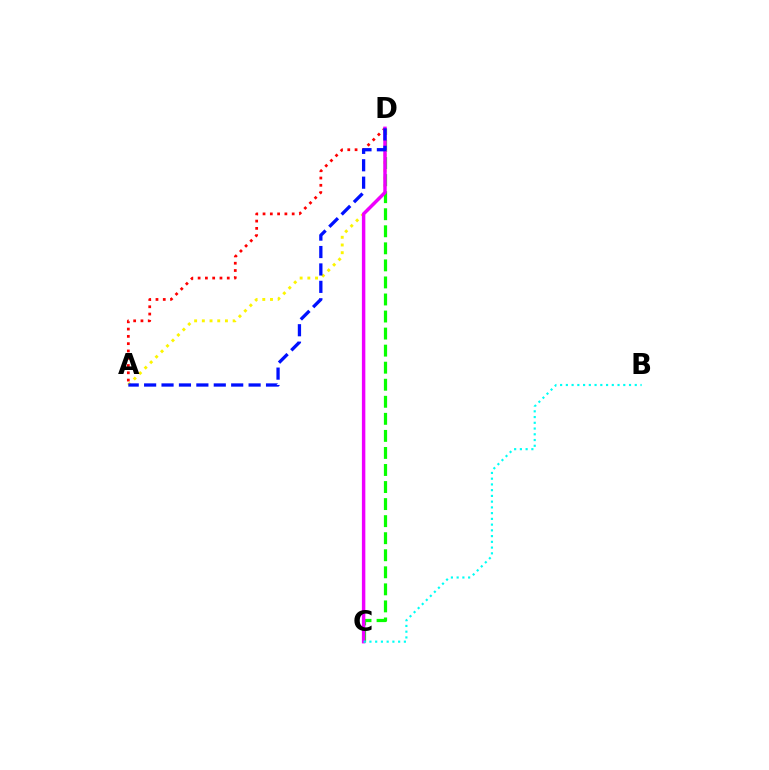{('A', 'D'): [{'color': '#fcf500', 'line_style': 'dotted', 'thickness': 2.09}, {'color': '#ff0000', 'line_style': 'dotted', 'thickness': 1.98}, {'color': '#0010ff', 'line_style': 'dashed', 'thickness': 2.37}], ('C', 'D'): [{'color': '#08ff00', 'line_style': 'dashed', 'thickness': 2.32}, {'color': '#ee00ff', 'line_style': 'solid', 'thickness': 2.48}], ('B', 'C'): [{'color': '#00fff6', 'line_style': 'dotted', 'thickness': 1.56}]}